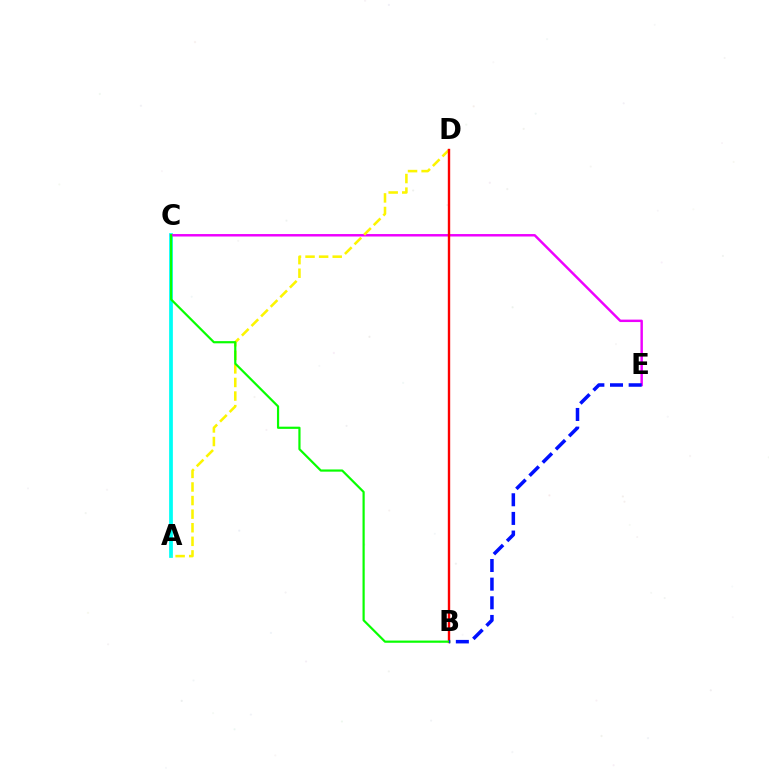{('A', 'C'): [{'color': '#00fff6', 'line_style': 'solid', 'thickness': 2.7}], ('C', 'E'): [{'color': '#ee00ff', 'line_style': 'solid', 'thickness': 1.76}], ('A', 'D'): [{'color': '#fcf500', 'line_style': 'dashed', 'thickness': 1.85}], ('B', 'D'): [{'color': '#ff0000', 'line_style': 'solid', 'thickness': 1.72}], ('B', 'C'): [{'color': '#08ff00', 'line_style': 'solid', 'thickness': 1.58}], ('B', 'E'): [{'color': '#0010ff', 'line_style': 'dashed', 'thickness': 2.53}]}